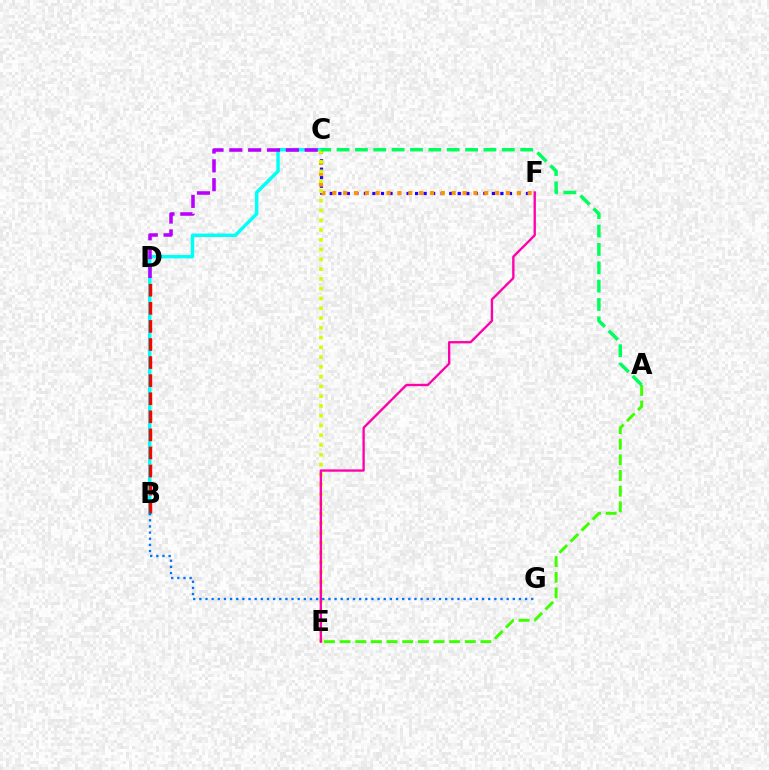{('C', 'F'): [{'color': '#2500ff', 'line_style': 'dotted', 'thickness': 2.32}, {'color': '#ff9400', 'line_style': 'dotted', 'thickness': 2.95}], ('B', 'C'): [{'color': '#00fff6', 'line_style': 'solid', 'thickness': 2.49}], ('A', 'E'): [{'color': '#3dff00', 'line_style': 'dashed', 'thickness': 2.13}], ('C', 'E'): [{'color': '#d1ff00', 'line_style': 'dotted', 'thickness': 2.66}], ('B', 'D'): [{'color': '#ff0000', 'line_style': 'dashed', 'thickness': 2.46}], ('C', 'D'): [{'color': '#b900ff', 'line_style': 'dashed', 'thickness': 2.56}], ('E', 'F'): [{'color': '#ff00ac', 'line_style': 'solid', 'thickness': 1.68}], ('A', 'C'): [{'color': '#00ff5c', 'line_style': 'dashed', 'thickness': 2.49}], ('B', 'G'): [{'color': '#0074ff', 'line_style': 'dotted', 'thickness': 1.67}]}